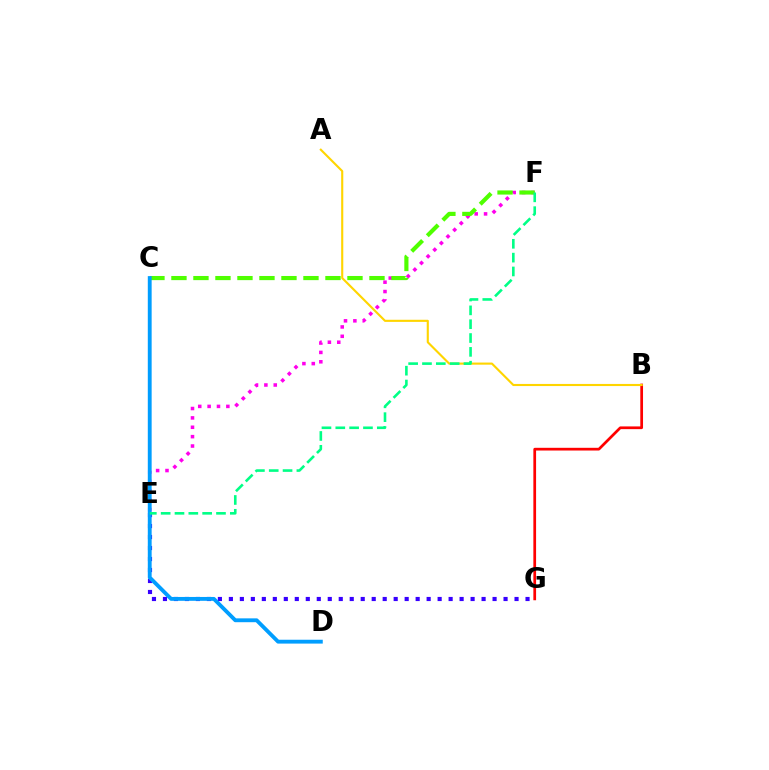{('E', 'G'): [{'color': '#3700ff', 'line_style': 'dotted', 'thickness': 2.99}], ('E', 'F'): [{'color': '#ff00ed', 'line_style': 'dotted', 'thickness': 2.55}, {'color': '#00ff86', 'line_style': 'dashed', 'thickness': 1.88}], ('C', 'F'): [{'color': '#4fff00', 'line_style': 'dashed', 'thickness': 2.99}], ('B', 'G'): [{'color': '#ff0000', 'line_style': 'solid', 'thickness': 1.96}], ('A', 'B'): [{'color': '#ffd500', 'line_style': 'solid', 'thickness': 1.53}], ('C', 'D'): [{'color': '#009eff', 'line_style': 'solid', 'thickness': 2.77}]}